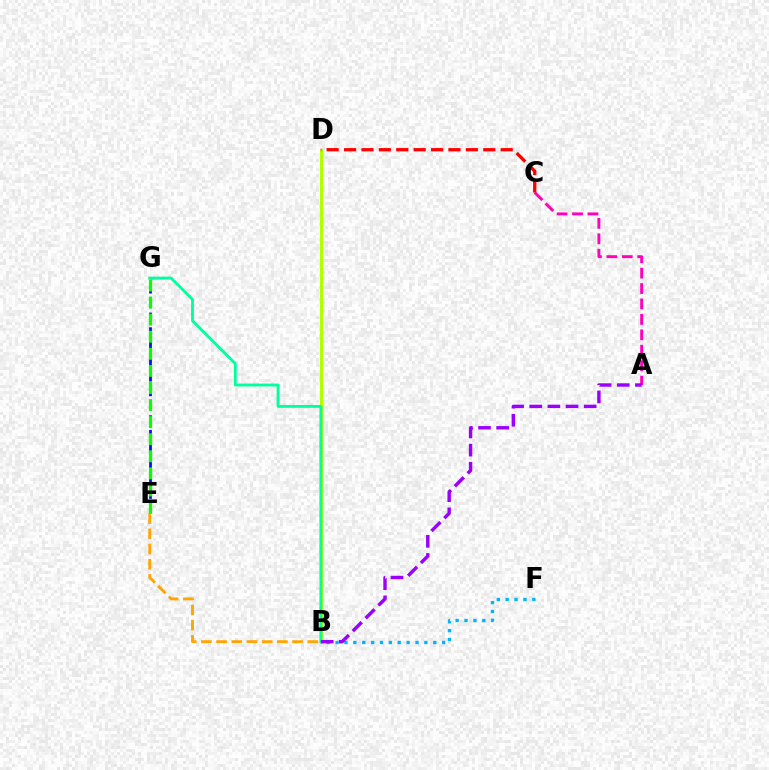{('A', 'C'): [{'color': '#ff00bd', 'line_style': 'dashed', 'thickness': 2.1}], ('E', 'G'): [{'color': '#0010ff', 'line_style': 'dashed', 'thickness': 1.99}, {'color': '#08ff00', 'line_style': 'dashed', 'thickness': 2.32}], ('B', 'D'): [{'color': '#b3ff00', 'line_style': 'solid', 'thickness': 2.17}], ('B', 'F'): [{'color': '#00b5ff', 'line_style': 'dotted', 'thickness': 2.41}], ('B', 'G'): [{'color': '#00ff9d', 'line_style': 'solid', 'thickness': 2.05}], ('A', 'B'): [{'color': '#9b00ff', 'line_style': 'dashed', 'thickness': 2.47}], ('C', 'D'): [{'color': '#ff0000', 'line_style': 'dashed', 'thickness': 2.36}], ('B', 'E'): [{'color': '#ffa500', 'line_style': 'dashed', 'thickness': 2.06}]}